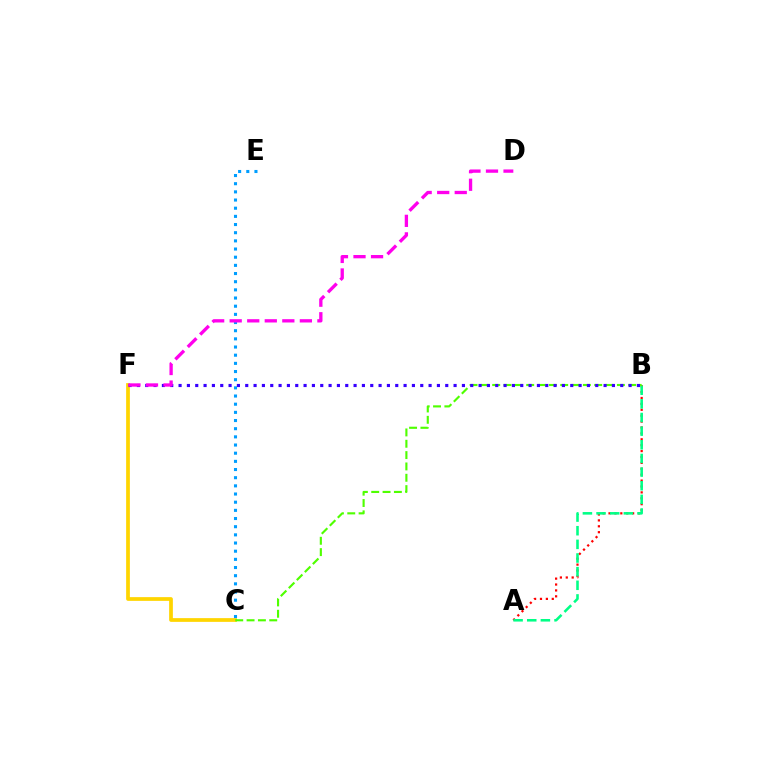{('C', 'F'): [{'color': '#ffd500', 'line_style': 'solid', 'thickness': 2.69}], ('A', 'B'): [{'color': '#ff0000', 'line_style': 'dotted', 'thickness': 1.6}, {'color': '#00ff86', 'line_style': 'dashed', 'thickness': 1.85}], ('C', 'E'): [{'color': '#009eff', 'line_style': 'dotted', 'thickness': 2.22}], ('B', 'C'): [{'color': '#4fff00', 'line_style': 'dashed', 'thickness': 1.54}], ('B', 'F'): [{'color': '#3700ff', 'line_style': 'dotted', 'thickness': 2.26}], ('D', 'F'): [{'color': '#ff00ed', 'line_style': 'dashed', 'thickness': 2.38}]}